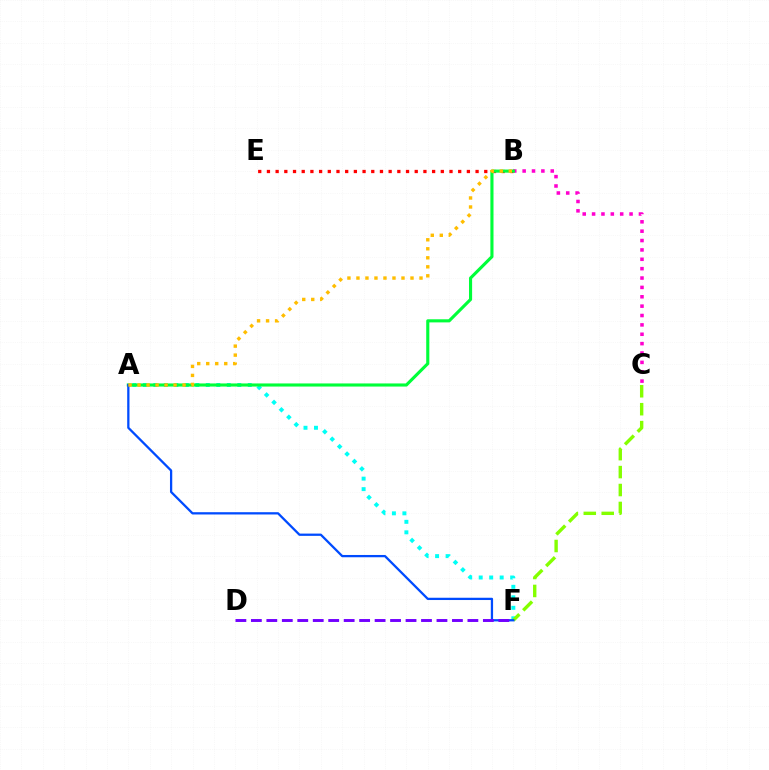{('A', 'F'): [{'color': '#00fff6', 'line_style': 'dotted', 'thickness': 2.85}, {'color': '#004bff', 'line_style': 'solid', 'thickness': 1.64}], ('B', 'E'): [{'color': '#ff0000', 'line_style': 'dotted', 'thickness': 2.36}], ('B', 'C'): [{'color': '#ff00cf', 'line_style': 'dotted', 'thickness': 2.55}], ('C', 'F'): [{'color': '#84ff00', 'line_style': 'dashed', 'thickness': 2.44}], ('A', 'B'): [{'color': '#00ff39', 'line_style': 'solid', 'thickness': 2.24}, {'color': '#ffbd00', 'line_style': 'dotted', 'thickness': 2.45}], ('D', 'F'): [{'color': '#7200ff', 'line_style': 'dashed', 'thickness': 2.1}]}